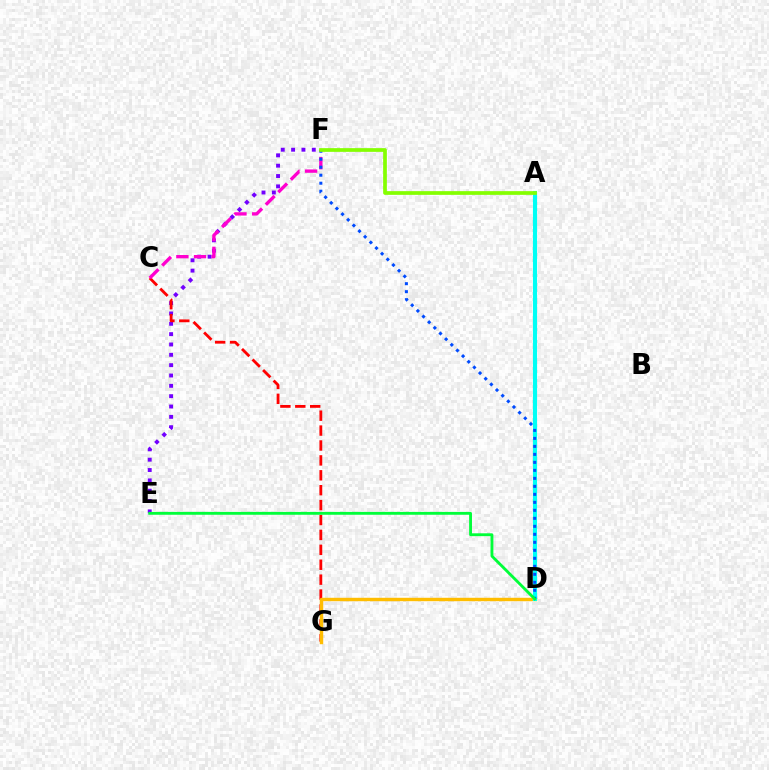{('E', 'F'): [{'color': '#7200ff', 'line_style': 'dotted', 'thickness': 2.81}], ('C', 'G'): [{'color': '#ff0000', 'line_style': 'dashed', 'thickness': 2.03}], ('D', 'G'): [{'color': '#ffbd00', 'line_style': 'solid', 'thickness': 2.46}], ('A', 'D'): [{'color': '#00fff6', 'line_style': 'solid', 'thickness': 2.98}], ('C', 'F'): [{'color': '#ff00cf', 'line_style': 'dashed', 'thickness': 2.4}], ('D', 'F'): [{'color': '#004bff', 'line_style': 'dotted', 'thickness': 2.17}], ('D', 'E'): [{'color': '#00ff39', 'line_style': 'solid', 'thickness': 2.05}], ('A', 'F'): [{'color': '#84ff00', 'line_style': 'solid', 'thickness': 2.67}]}